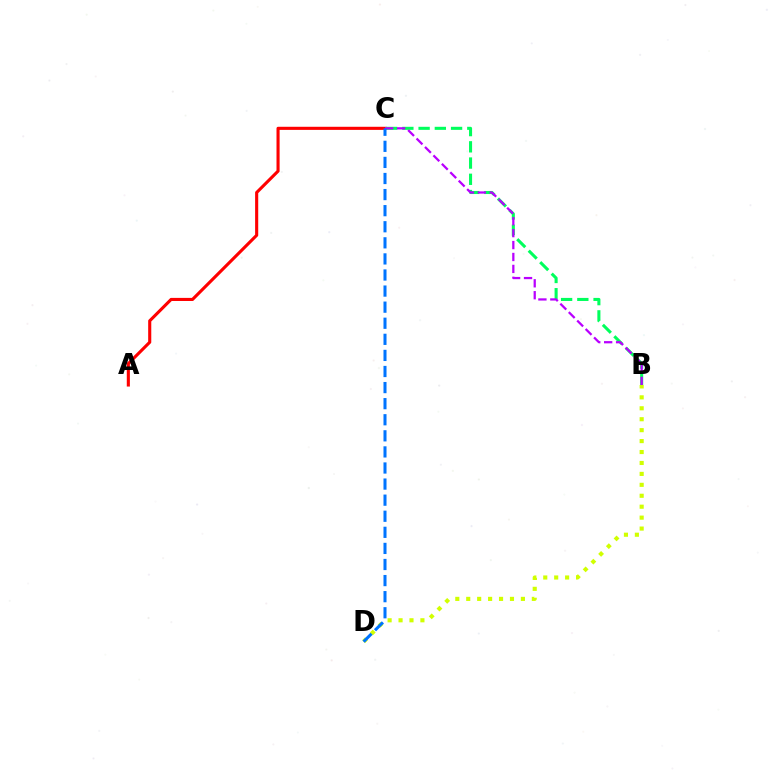{('A', 'C'): [{'color': '#ff0000', 'line_style': 'solid', 'thickness': 2.23}], ('B', 'C'): [{'color': '#00ff5c', 'line_style': 'dashed', 'thickness': 2.21}, {'color': '#b900ff', 'line_style': 'dashed', 'thickness': 1.62}], ('B', 'D'): [{'color': '#d1ff00', 'line_style': 'dotted', 'thickness': 2.97}], ('C', 'D'): [{'color': '#0074ff', 'line_style': 'dashed', 'thickness': 2.18}]}